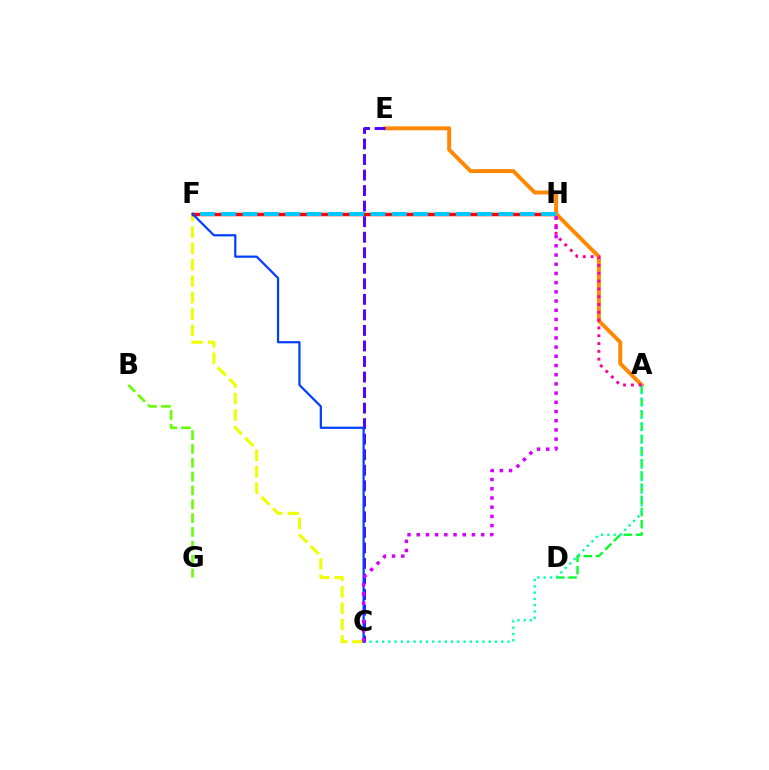{('C', 'F'): [{'color': '#eeff00', 'line_style': 'dashed', 'thickness': 2.23}, {'color': '#003fff', 'line_style': 'solid', 'thickness': 1.6}], ('F', 'H'): [{'color': '#ff0000', 'line_style': 'solid', 'thickness': 2.51}, {'color': '#00c7ff', 'line_style': 'dashed', 'thickness': 2.9}], ('A', 'E'): [{'color': '#ff8800', 'line_style': 'solid', 'thickness': 2.83}], ('A', 'D'): [{'color': '#00ff27', 'line_style': 'dashed', 'thickness': 1.66}], ('A', 'C'): [{'color': '#00ffaf', 'line_style': 'dotted', 'thickness': 1.7}], ('A', 'H'): [{'color': '#ff00a0', 'line_style': 'dotted', 'thickness': 2.12}], ('B', 'G'): [{'color': '#66ff00', 'line_style': 'dashed', 'thickness': 1.88}], ('C', 'E'): [{'color': '#4f00ff', 'line_style': 'dashed', 'thickness': 2.11}], ('C', 'H'): [{'color': '#d600ff', 'line_style': 'dotted', 'thickness': 2.5}]}